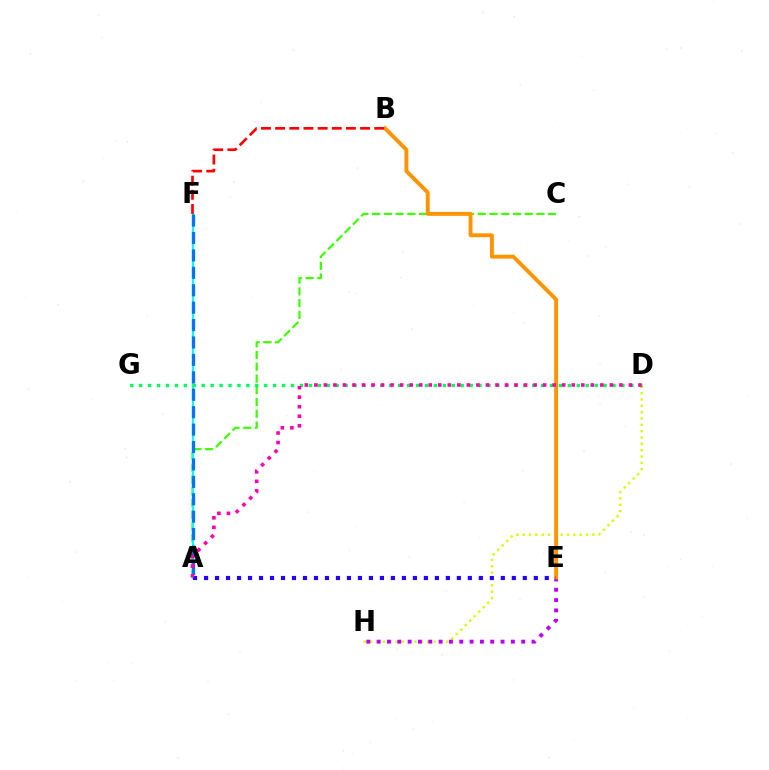{('D', 'H'): [{'color': '#d1ff00', 'line_style': 'dotted', 'thickness': 1.72}], ('E', 'H'): [{'color': '#b900ff', 'line_style': 'dotted', 'thickness': 2.81}], ('A', 'C'): [{'color': '#3dff00', 'line_style': 'dashed', 'thickness': 1.59}], ('B', 'E'): [{'color': '#ff9400', 'line_style': 'solid', 'thickness': 2.8}], ('A', 'F'): [{'color': '#00fff6', 'line_style': 'solid', 'thickness': 1.56}, {'color': '#0074ff', 'line_style': 'dashed', 'thickness': 2.37}], ('D', 'G'): [{'color': '#00ff5c', 'line_style': 'dotted', 'thickness': 2.43}], ('A', 'E'): [{'color': '#2500ff', 'line_style': 'dotted', 'thickness': 2.99}], ('A', 'D'): [{'color': '#ff00ac', 'line_style': 'dotted', 'thickness': 2.59}], ('B', 'F'): [{'color': '#ff0000', 'line_style': 'dashed', 'thickness': 1.92}]}